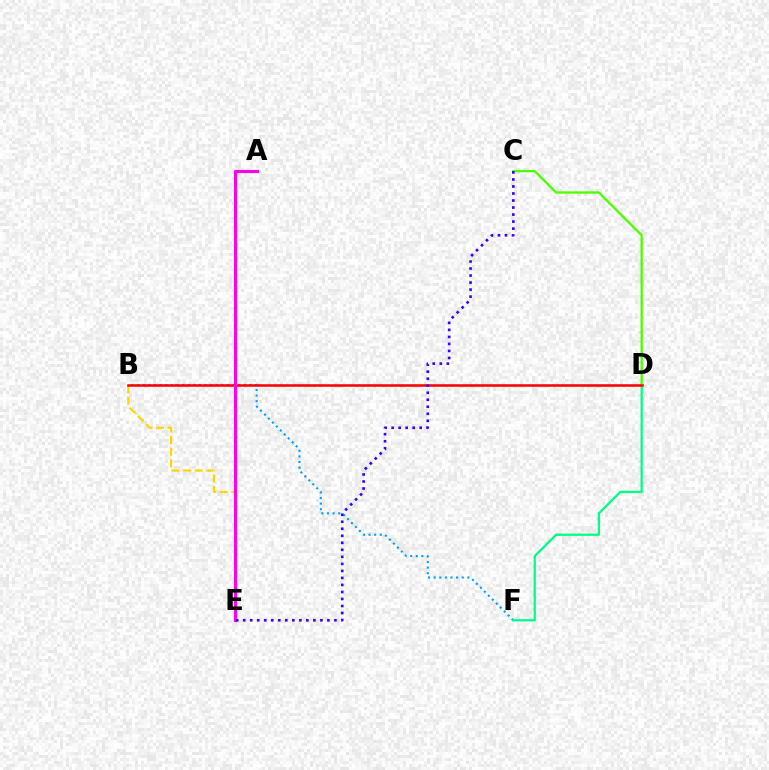{('B', 'F'): [{'color': '#009eff', 'line_style': 'dotted', 'thickness': 1.52}], ('B', 'E'): [{'color': '#ffd500', 'line_style': 'dashed', 'thickness': 1.58}], ('D', 'F'): [{'color': '#00ff86', 'line_style': 'solid', 'thickness': 1.65}], ('C', 'D'): [{'color': '#4fff00', 'line_style': 'solid', 'thickness': 1.69}], ('B', 'D'): [{'color': '#ff0000', 'line_style': 'solid', 'thickness': 1.84}], ('A', 'E'): [{'color': '#ff00ed', 'line_style': 'solid', 'thickness': 2.23}], ('C', 'E'): [{'color': '#3700ff', 'line_style': 'dotted', 'thickness': 1.91}]}